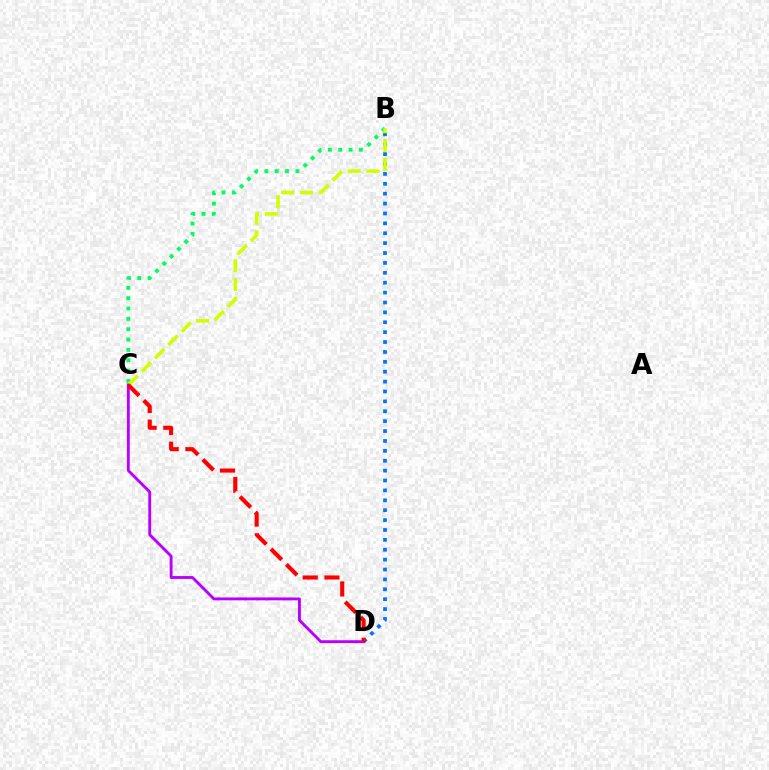{('B', 'D'): [{'color': '#0074ff', 'line_style': 'dotted', 'thickness': 2.69}], ('B', 'C'): [{'color': '#00ff5c', 'line_style': 'dotted', 'thickness': 2.81}, {'color': '#d1ff00', 'line_style': 'dashed', 'thickness': 2.56}], ('C', 'D'): [{'color': '#b900ff', 'line_style': 'solid', 'thickness': 2.06}, {'color': '#ff0000', 'line_style': 'dashed', 'thickness': 2.95}]}